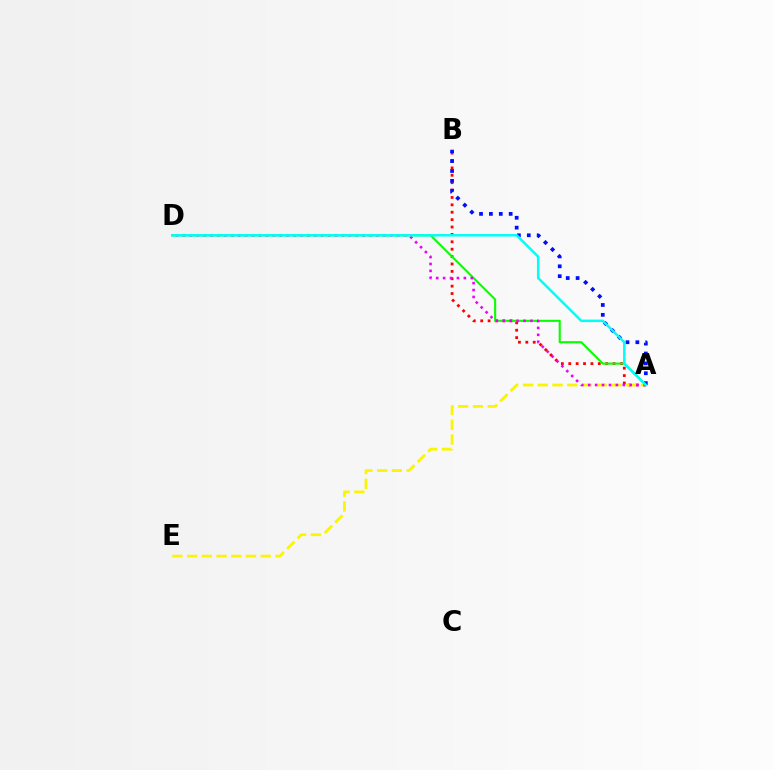{('A', 'B'): [{'color': '#ff0000', 'line_style': 'dotted', 'thickness': 2.01}, {'color': '#0010ff', 'line_style': 'dotted', 'thickness': 2.68}], ('A', 'D'): [{'color': '#08ff00', 'line_style': 'solid', 'thickness': 1.52}, {'color': '#ee00ff', 'line_style': 'dotted', 'thickness': 1.88}, {'color': '#00fff6', 'line_style': 'solid', 'thickness': 1.79}], ('A', 'E'): [{'color': '#fcf500', 'line_style': 'dashed', 'thickness': 2.0}]}